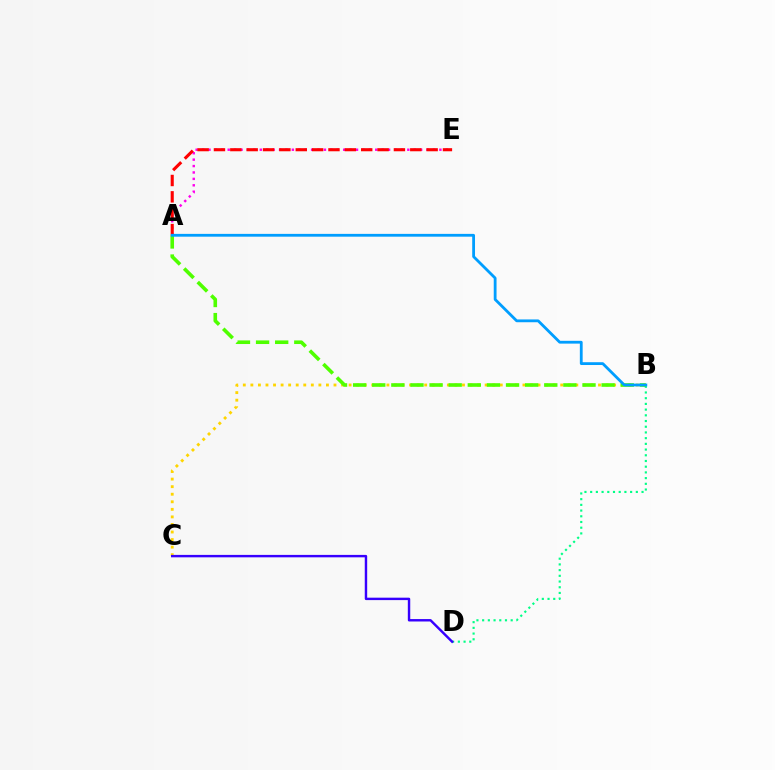{('B', 'C'): [{'color': '#ffd500', 'line_style': 'dotted', 'thickness': 2.05}], ('B', 'D'): [{'color': '#00ff86', 'line_style': 'dotted', 'thickness': 1.55}], ('C', 'D'): [{'color': '#3700ff', 'line_style': 'solid', 'thickness': 1.75}], ('A', 'E'): [{'color': '#ff00ed', 'line_style': 'dotted', 'thickness': 1.74}, {'color': '#ff0000', 'line_style': 'dashed', 'thickness': 2.22}], ('A', 'B'): [{'color': '#4fff00', 'line_style': 'dashed', 'thickness': 2.6}, {'color': '#009eff', 'line_style': 'solid', 'thickness': 2.02}]}